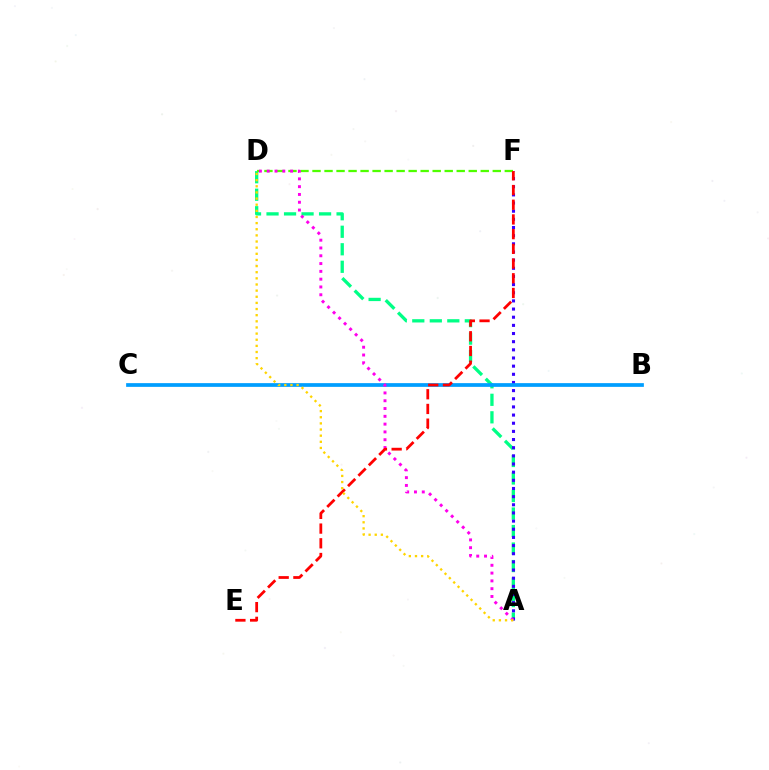{('A', 'D'): [{'color': '#00ff86', 'line_style': 'dashed', 'thickness': 2.38}, {'color': '#ff00ed', 'line_style': 'dotted', 'thickness': 2.12}, {'color': '#ffd500', 'line_style': 'dotted', 'thickness': 1.67}], ('A', 'F'): [{'color': '#3700ff', 'line_style': 'dotted', 'thickness': 2.22}], ('B', 'C'): [{'color': '#009eff', 'line_style': 'solid', 'thickness': 2.68}], ('D', 'F'): [{'color': '#4fff00', 'line_style': 'dashed', 'thickness': 1.63}], ('E', 'F'): [{'color': '#ff0000', 'line_style': 'dashed', 'thickness': 2.0}]}